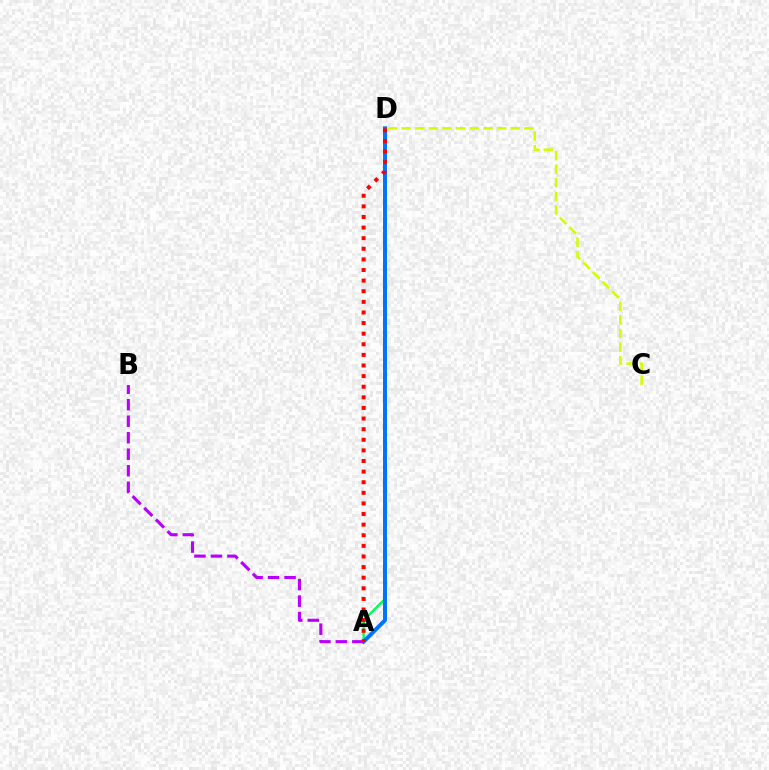{('C', 'D'): [{'color': '#d1ff00', 'line_style': 'dashed', 'thickness': 1.85}], ('A', 'D'): [{'color': '#00ff5c', 'line_style': 'solid', 'thickness': 1.76}, {'color': '#0074ff', 'line_style': 'solid', 'thickness': 2.86}, {'color': '#ff0000', 'line_style': 'dotted', 'thickness': 2.88}], ('A', 'B'): [{'color': '#b900ff', 'line_style': 'dashed', 'thickness': 2.24}]}